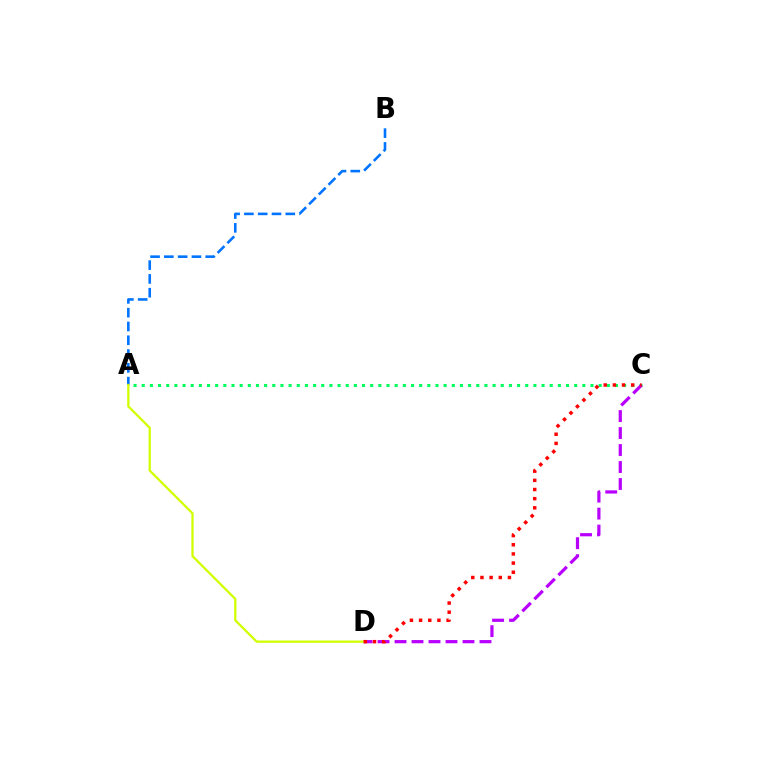{('A', 'C'): [{'color': '#00ff5c', 'line_style': 'dotted', 'thickness': 2.22}], ('C', 'D'): [{'color': '#b900ff', 'line_style': 'dashed', 'thickness': 2.31}, {'color': '#ff0000', 'line_style': 'dotted', 'thickness': 2.49}], ('A', 'B'): [{'color': '#0074ff', 'line_style': 'dashed', 'thickness': 1.87}], ('A', 'D'): [{'color': '#d1ff00', 'line_style': 'solid', 'thickness': 1.65}]}